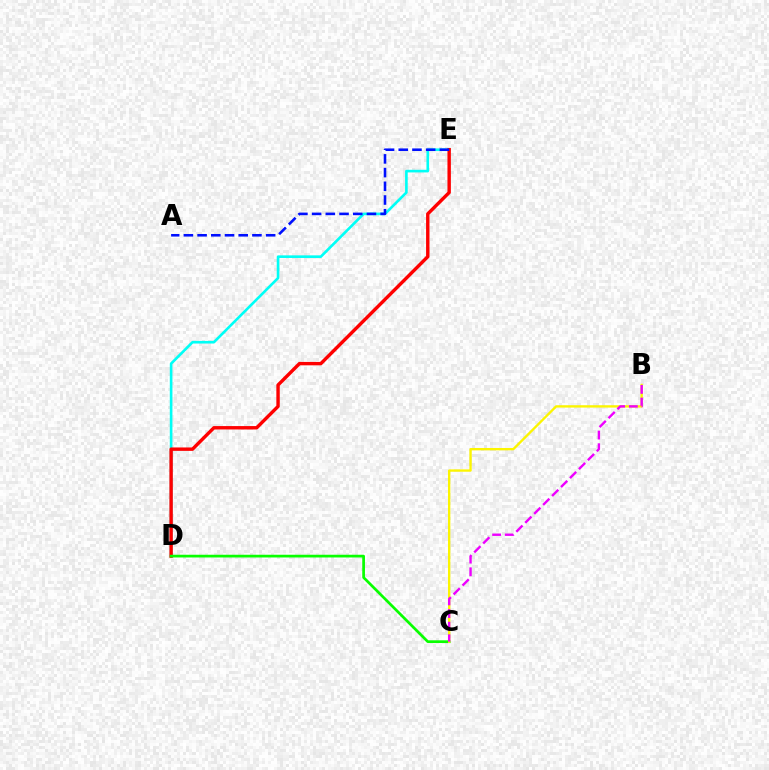{('D', 'E'): [{'color': '#00fff6', 'line_style': 'solid', 'thickness': 1.89}, {'color': '#ff0000', 'line_style': 'solid', 'thickness': 2.45}], ('C', 'D'): [{'color': '#08ff00', 'line_style': 'solid', 'thickness': 1.96}], ('B', 'C'): [{'color': '#fcf500', 'line_style': 'solid', 'thickness': 1.7}, {'color': '#ee00ff', 'line_style': 'dashed', 'thickness': 1.72}], ('A', 'E'): [{'color': '#0010ff', 'line_style': 'dashed', 'thickness': 1.86}]}